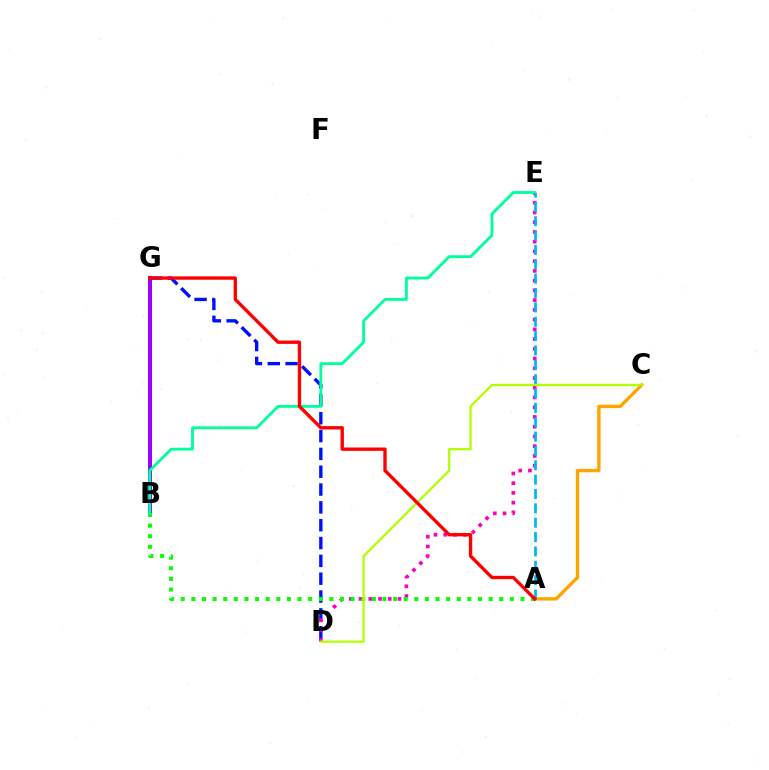{('D', 'G'): [{'color': '#0010ff', 'line_style': 'dashed', 'thickness': 2.42}], ('B', 'G'): [{'color': '#9b00ff', 'line_style': 'solid', 'thickness': 2.88}], ('D', 'E'): [{'color': '#ff00bd', 'line_style': 'dotted', 'thickness': 2.65}], ('A', 'B'): [{'color': '#08ff00', 'line_style': 'dotted', 'thickness': 2.88}], ('B', 'E'): [{'color': '#00ff9d', 'line_style': 'solid', 'thickness': 2.05}], ('A', 'C'): [{'color': '#ffa500', 'line_style': 'solid', 'thickness': 2.42}], ('A', 'E'): [{'color': '#00b5ff', 'line_style': 'dashed', 'thickness': 1.95}], ('C', 'D'): [{'color': '#b3ff00', 'line_style': 'solid', 'thickness': 1.61}], ('A', 'G'): [{'color': '#ff0000', 'line_style': 'solid', 'thickness': 2.42}]}